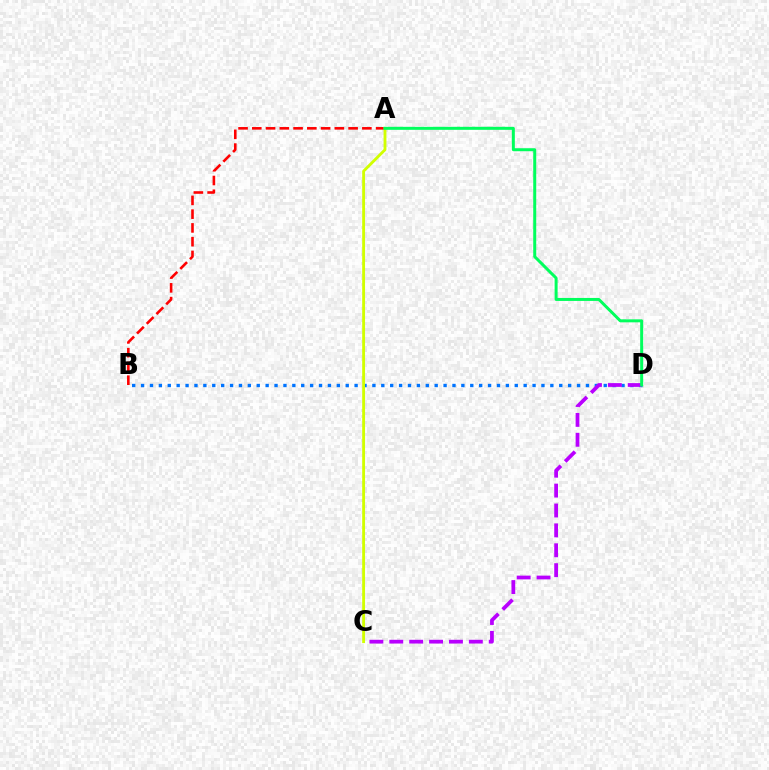{('A', 'B'): [{'color': '#ff0000', 'line_style': 'dashed', 'thickness': 1.87}], ('B', 'D'): [{'color': '#0074ff', 'line_style': 'dotted', 'thickness': 2.42}], ('A', 'C'): [{'color': '#d1ff00', 'line_style': 'solid', 'thickness': 2.05}], ('C', 'D'): [{'color': '#b900ff', 'line_style': 'dashed', 'thickness': 2.7}], ('A', 'D'): [{'color': '#00ff5c', 'line_style': 'solid', 'thickness': 2.15}]}